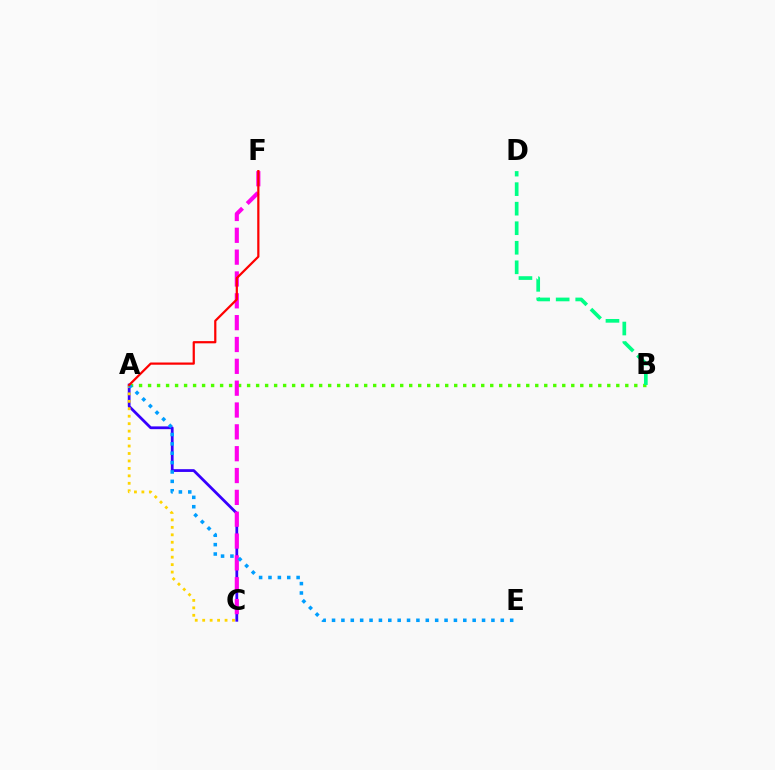{('A', 'C'): [{'color': '#3700ff', 'line_style': 'solid', 'thickness': 2.0}, {'color': '#ffd500', 'line_style': 'dotted', 'thickness': 2.03}], ('A', 'B'): [{'color': '#4fff00', 'line_style': 'dotted', 'thickness': 2.45}], ('C', 'F'): [{'color': '#ff00ed', 'line_style': 'dashed', 'thickness': 2.97}], ('B', 'D'): [{'color': '#00ff86', 'line_style': 'dashed', 'thickness': 2.65}], ('A', 'E'): [{'color': '#009eff', 'line_style': 'dotted', 'thickness': 2.55}], ('A', 'F'): [{'color': '#ff0000', 'line_style': 'solid', 'thickness': 1.6}]}